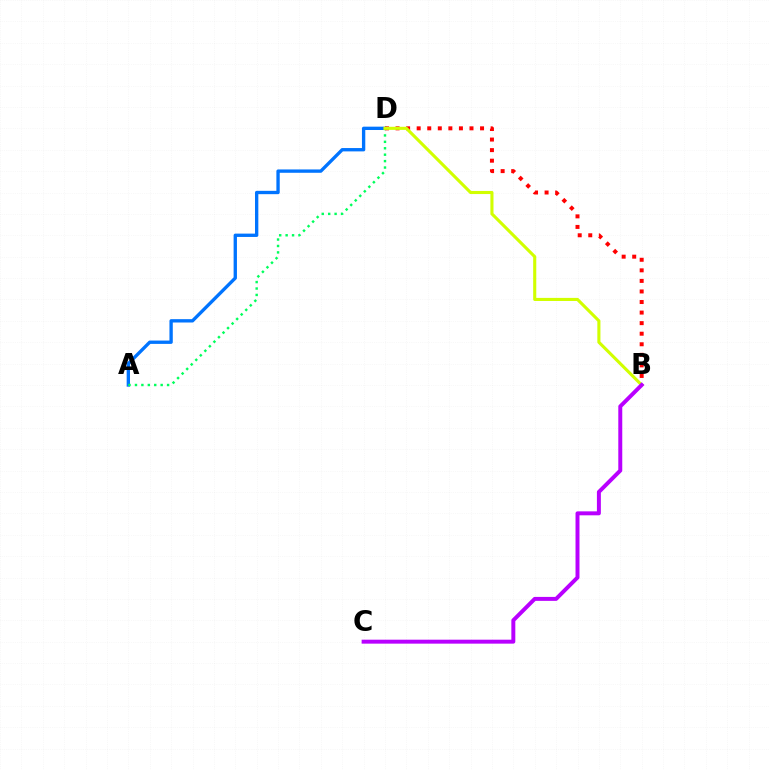{('A', 'D'): [{'color': '#0074ff', 'line_style': 'solid', 'thickness': 2.4}, {'color': '#00ff5c', 'line_style': 'dotted', 'thickness': 1.75}], ('B', 'D'): [{'color': '#ff0000', 'line_style': 'dotted', 'thickness': 2.87}, {'color': '#d1ff00', 'line_style': 'solid', 'thickness': 2.23}], ('B', 'C'): [{'color': '#b900ff', 'line_style': 'solid', 'thickness': 2.85}]}